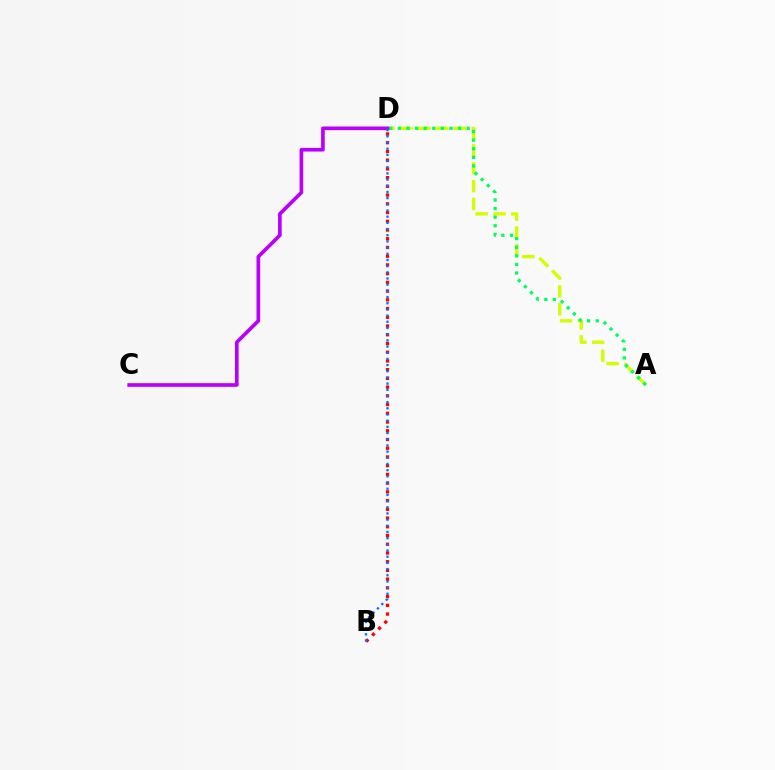{('A', 'D'): [{'color': '#d1ff00', 'line_style': 'dashed', 'thickness': 2.43}, {'color': '#00ff5c', 'line_style': 'dotted', 'thickness': 2.34}], ('C', 'D'): [{'color': '#b900ff', 'line_style': 'solid', 'thickness': 2.64}], ('B', 'D'): [{'color': '#ff0000', 'line_style': 'dotted', 'thickness': 2.37}, {'color': '#0074ff', 'line_style': 'dotted', 'thickness': 1.68}]}